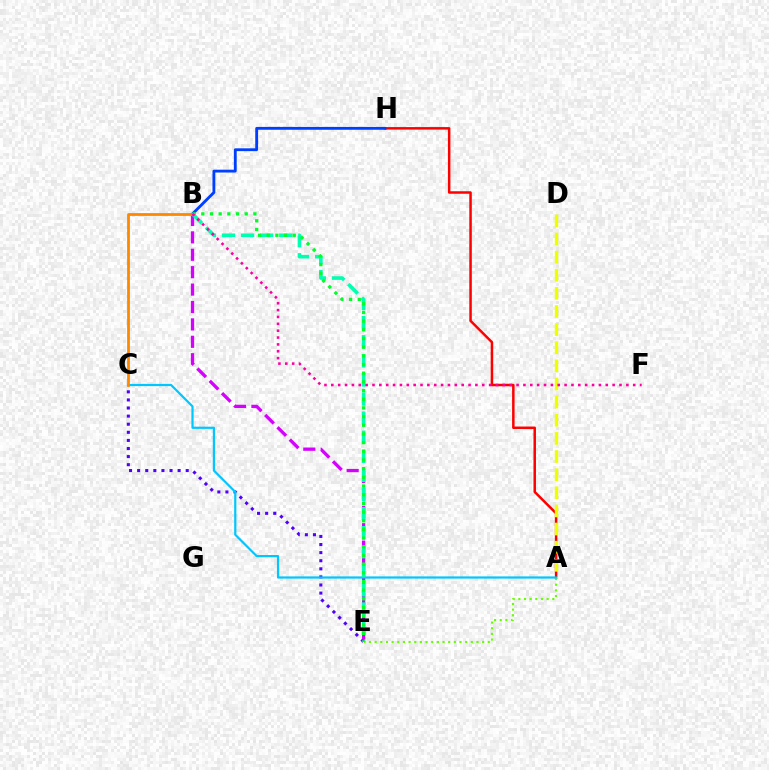{('A', 'H'): [{'color': '#ff0000', 'line_style': 'solid', 'thickness': 1.8}], ('A', 'D'): [{'color': '#eeff00', 'line_style': 'dashed', 'thickness': 2.46}], ('C', 'E'): [{'color': '#4f00ff', 'line_style': 'dotted', 'thickness': 2.2}], ('B', 'E'): [{'color': '#d600ff', 'line_style': 'dashed', 'thickness': 2.36}, {'color': '#00ffaf', 'line_style': 'dashed', 'thickness': 2.59}, {'color': '#00ff27', 'line_style': 'dotted', 'thickness': 2.36}], ('A', 'E'): [{'color': '#66ff00', 'line_style': 'dotted', 'thickness': 1.54}], ('A', 'C'): [{'color': '#00c7ff', 'line_style': 'solid', 'thickness': 1.59}], ('B', 'H'): [{'color': '#003fff', 'line_style': 'solid', 'thickness': 2.05}], ('B', 'C'): [{'color': '#ff8800', 'line_style': 'solid', 'thickness': 2.01}], ('B', 'F'): [{'color': '#ff00a0', 'line_style': 'dotted', 'thickness': 1.86}]}